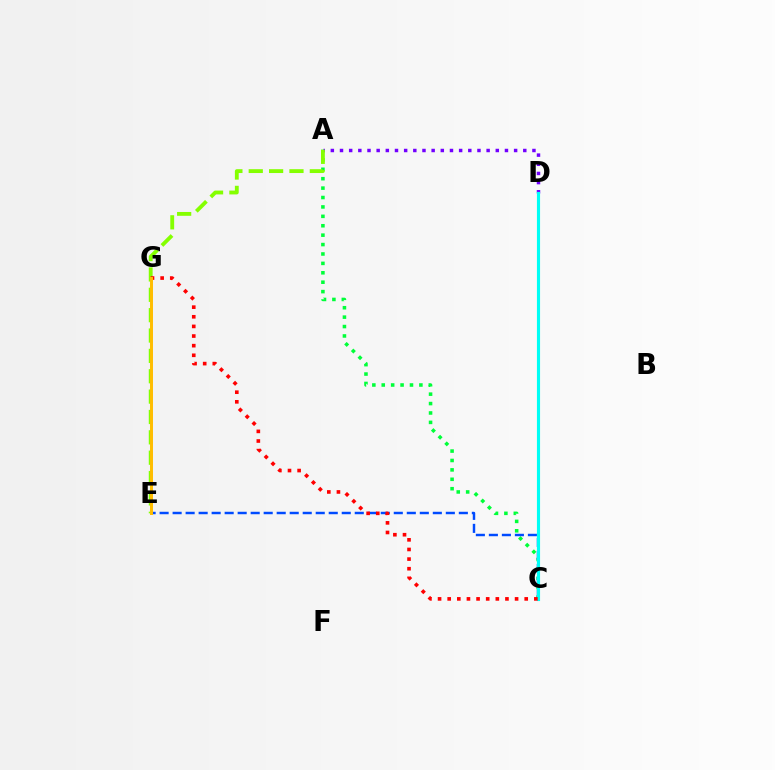{('A', 'C'): [{'color': '#00ff39', 'line_style': 'dotted', 'thickness': 2.56}], ('C', 'D'): [{'color': '#ff00cf', 'line_style': 'solid', 'thickness': 1.88}, {'color': '#00fff6', 'line_style': 'solid', 'thickness': 2.25}], ('A', 'D'): [{'color': '#7200ff', 'line_style': 'dotted', 'thickness': 2.49}], ('A', 'E'): [{'color': '#84ff00', 'line_style': 'dashed', 'thickness': 2.77}], ('C', 'E'): [{'color': '#004bff', 'line_style': 'dashed', 'thickness': 1.77}], ('C', 'G'): [{'color': '#ff0000', 'line_style': 'dotted', 'thickness': 2.62}], ('E', 'G'): [{'color': '#ffbd00', 'line_style': 'solid', 'thickness': 2.13}]}